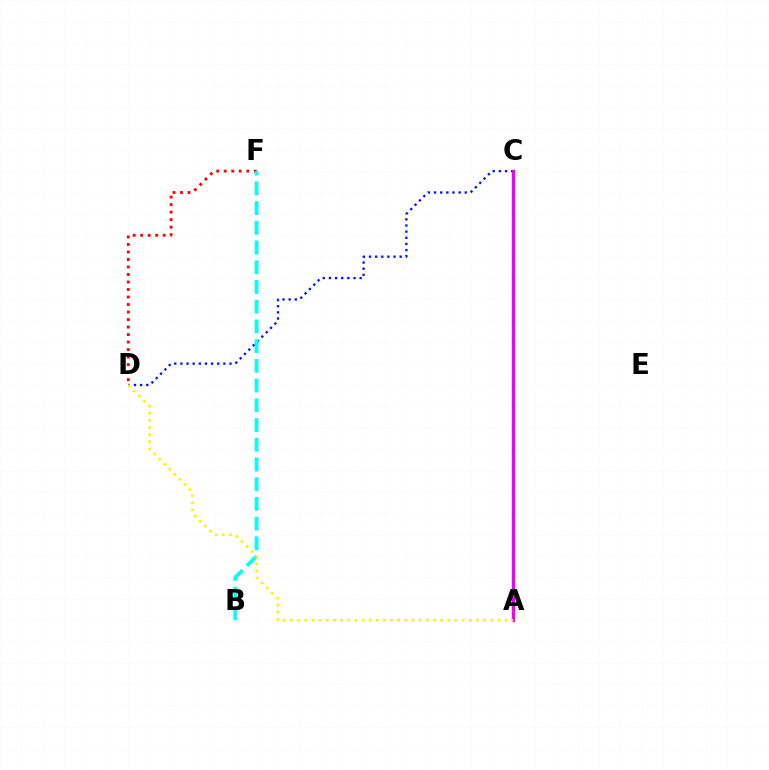{('D', 'F'): [{'color': '#ff0000', 'line_style': 'dotted', 'thickness': 2.04}], ('A', 'C'): [{'color': '#08ff00', 'line_style': 'dotted', 'thickness': 1.6}, {'color': '#ee00ff', 'line_style': 'solid', 'thickness': 2.42}], ('C', 'D'): [{'color': '#0010ff', 'line_style': 'dotted', 'thickness': 1.67}], ('B', 'F'): [{'color': '#00fff6', 'line_style': 'dashed', 'thickness': 2.68}], ('A', 'D'): [{'color': '#fcf500', 'line_style': 'dotted', 'thickness': 1.94}]}